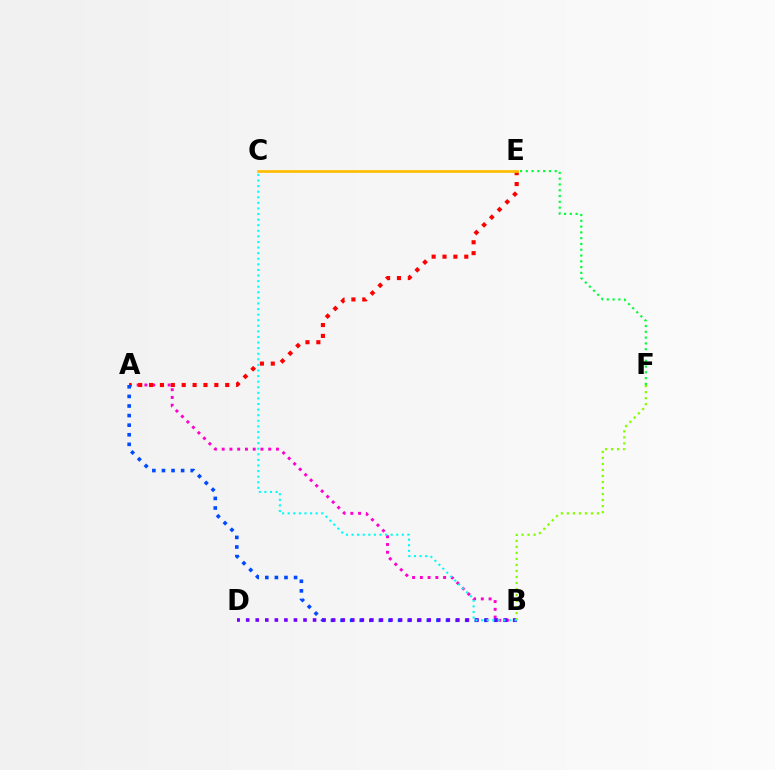{('A', 'B'): [{'color': '#ff00cf', 'line_style': 'dotted', 'thickness': 2.11}, {'color': '#004bff', 'line_style': 'dotted', 'thickness': 2.61}], ('A', 'E'): [{'color': '#ff0000', 'line_style': 'dotted', 'thickness': 2.96}], ('E', 'F'): [{'color': '#00ff39', 'line_style': 'dotted', 'thickness': 1.57}], ('B', 'D'): [{'color': '#7200ff', 'line_style': 'dotted', 'thickness': 2.6}], ('B', 'F'): [{'color': '#84ff00', 'line_style': 'dotted', 'thickness': 1.64}], ('B', 'C'): [{'color': '#00fff6', 'line_style': 'dotted', 'thickness': 1.52}], ('C', 'E'): [{'color': '#ffbd00', 'line_style': 'solid', 'thickness': 1.95}]}